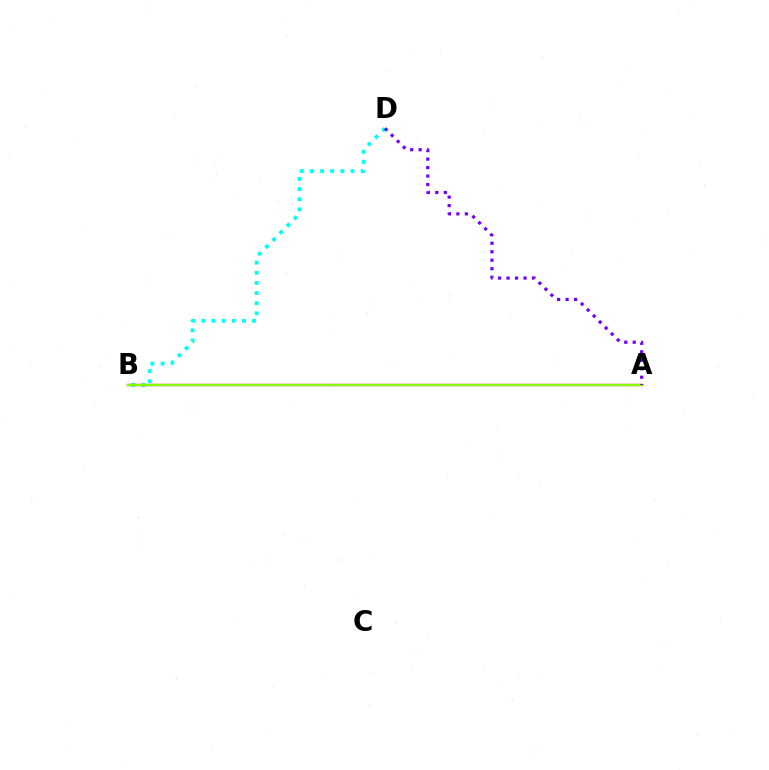{('B', 'D'): [{'color': '#00fff6', 'line_style': 'dotted', 'thickness': 2.76}], ('A', 'B'): [{'color': '#ff0000', 'line_style': 'solid', 'thickness': 1.68}, {'color': '#84ff00', 'line_style': 'solid', 'thickness': 1.59}], ('A', 'D'): [{'color': '#7200ff', 'line_style': 'dotted', 'thickness': 2.31}]}